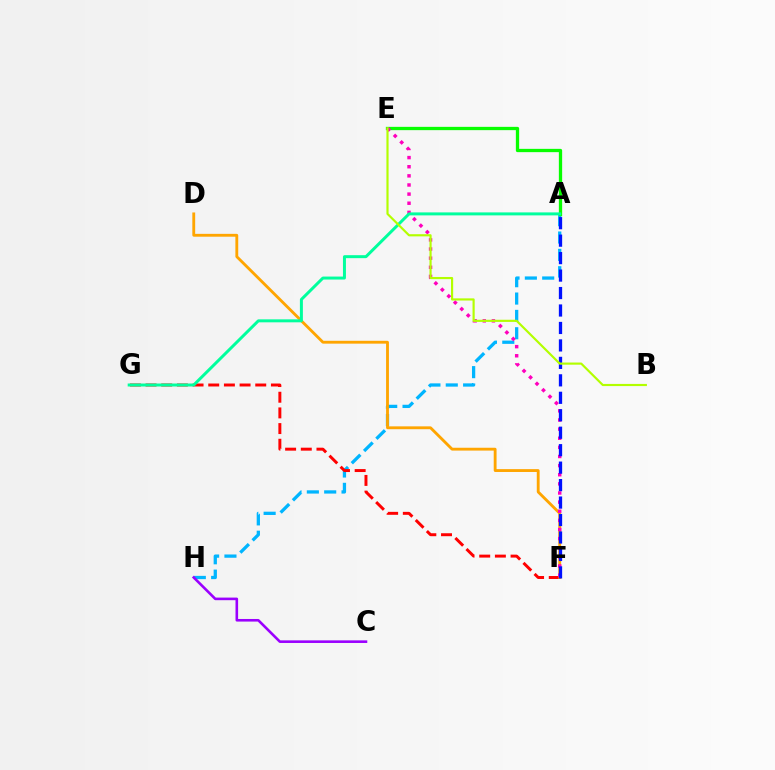{('A', 'H'): [{'color': '#00b5ff', 'line_style': 'dashed', 'thickness': 2.36}], ('C', 'H'): [{'color': '#9b00ff', 'line_style': 'solid', 'thickness': 1.88}], ('A', 'E'): [{'color': '#08ff00', 'line_style': 'solid', 'thickness': 2.37}], ('F', 'G'): [{'color': '#ff0000', 'line_style': 'dashed', 'thickness': 2.13}], ('D', 'F'): [{'color': '#ffa500', 'line_style': 'solid', 'thickness': 2.05}], ('E', 'F'): [{'color': '#ff00bd', 'line_style': 'dotted', 'thickness': 2.48}], ('A', 'F'): [{'color': '#0010ff', 'line_style': 'dashed', 'thickness': 2.37}], ('A', 'G'): [{'color': '#00ff9d', 'line_style': 'solid', 'thickness': 2.14}], ('B', 'E'): [{'color': '#b3ff00', 'line_style': 'solid', 'thickness': 1.56}]}